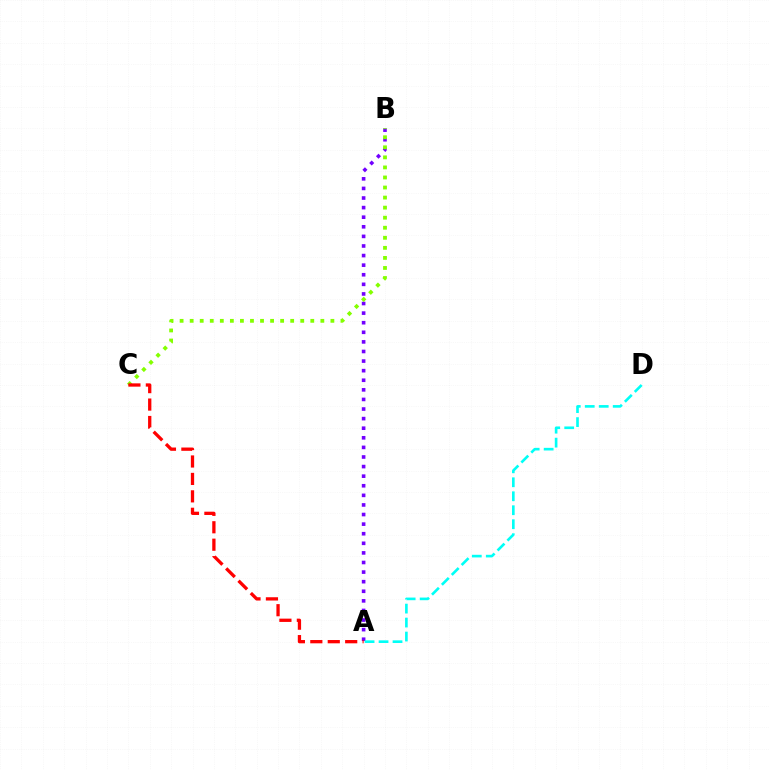{('A', 'B'): [{'color': '#7200ff', 'line_style': 'dotted', 'thickness': 2.61}], ('A', 'D'): [{'color': '#00fff6', 'line_style': 'dashed', 'thickness': 1.9}], ('B', 'C'): [{'color': '#84ff00', 'line_style': 'dotted', 'thickness': 2.73}], ('A', 'C'): [{'color': '#ff0000', 'line_style': 'dashed', 'thickness': 2.37}]}